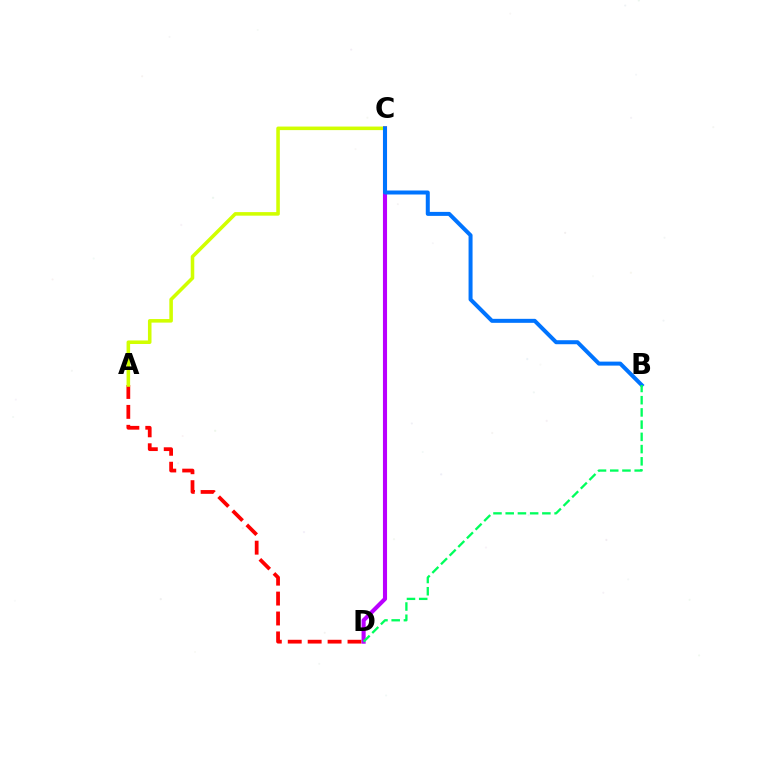{('A', 'D'): [{'color': '#ff0000', 'line_style': 'dashed', 'thickness': 2.71}], ('C', 'D'): [{'color': '#b900ff', 'line_style': 'solid', 'thickness': 2.96}], ('A', 'C'): [{'color': '#d1ff00', 'line_style': 'solid', 'thickness': 2.56}], ('B', 'C'): [{'color': '#0074ff', 'line_style': 'solid', 'thickness': 2.88}], ('B', 'D'): [{'color': '#00ff5c', 'line_style': 'dashed', 'thickness': 1.66}]}